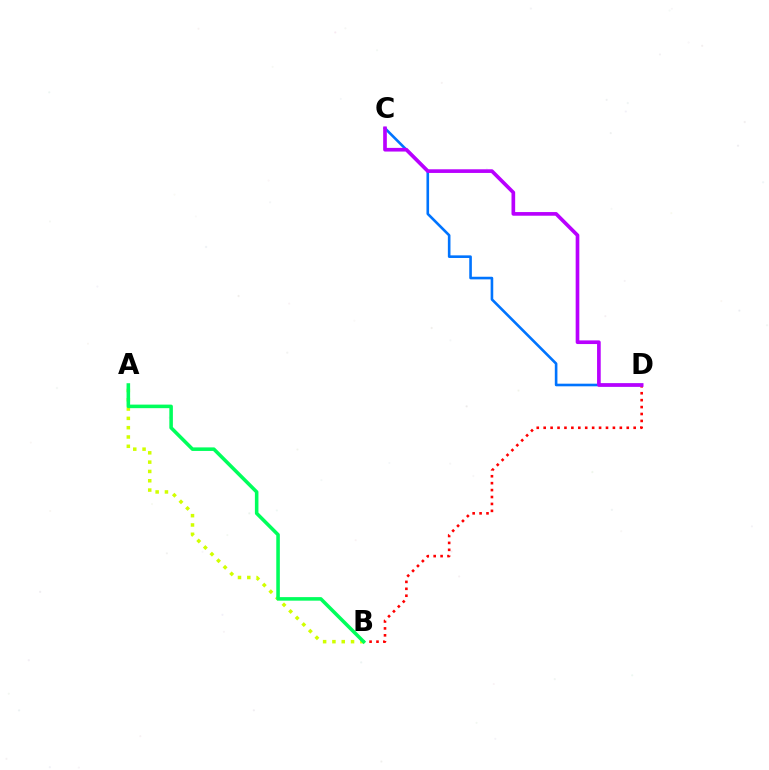{('B', 'D'): [{'color': '#ff0000', 'line_style': 'dotted', 'thickness': 1.88}], ('C', 'D'): [{'color': '#0074ff', 'line_style': 'solid', 'thickness': 1.88}, {'color': '#b900ff', 'line_style': 'solid', 'thickness': 2.64}], ('A', 'B'): [{'color': '#d1ff00', 'line_style': 'dotted', 'thickness': 2.53}, {'color': '#00ff5c', 'line_style': 'solid', 'thickness': 2.56}]}